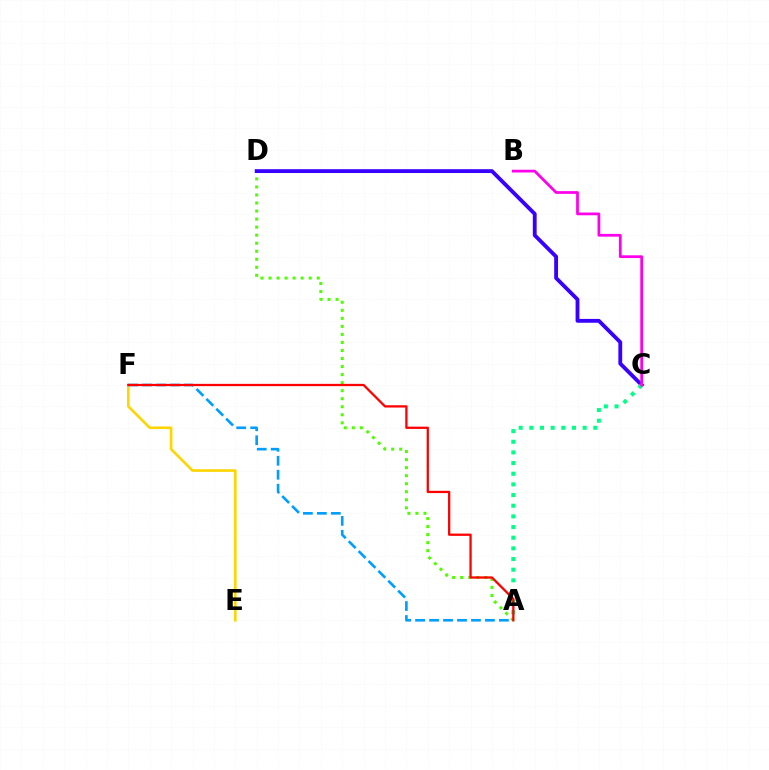{('E', 'F'): [{'color': '#ffd500', 'line_style': 'solid', 'thickness': 1.88}], ('A', 'D'): [{'color': '#4fff00', 'line_style': 'dotted', 'thickness': 2.18}], ('A', 'F'): [{'color': '#009eff', 'line_style': 'dashed', 'thickness': 1.9}, {'color': '#ff0000', 'line_style': 'solid', 'thickness': 1.64}], ('C', 'D'): [{'color': '#3700ff', 'line_style': 'solid', 'thickness': 2.76}], ('A', 'C'): [{'color': '#00ff86', 'line_style': 'dotted', 'thickness': 2.9}], ('B', 'C'): [{'color': '#ff00ed', 'line_style': 'solid', 'thickness': 1.98}]}